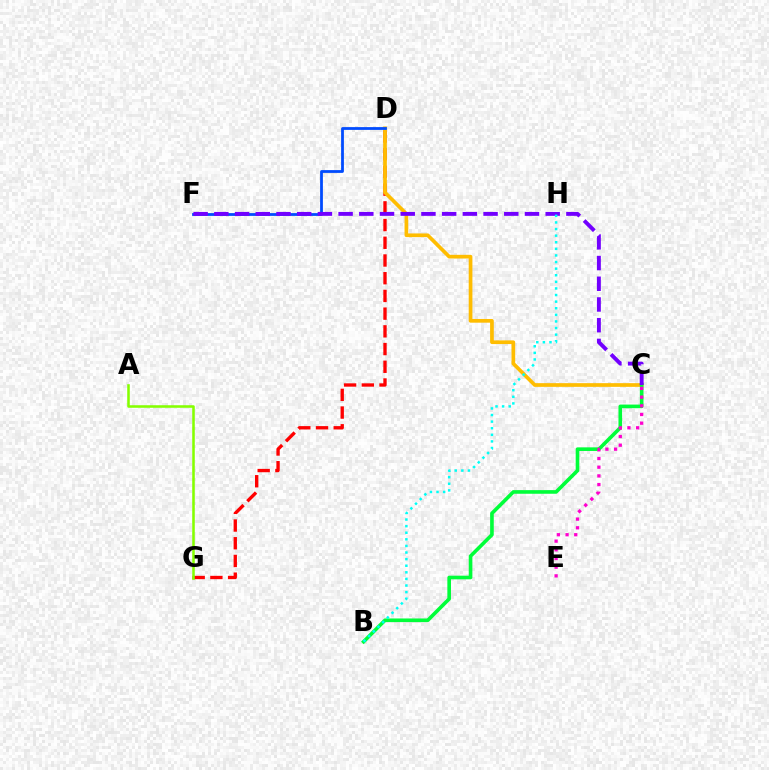{('D', 'G'): [{'color': '#ff0000', 'line_style': 'dashed', 'thickness': 2.41}], ('A', 'G'): [{'color': '#84ff00', 'line_style': 'solid', 'thickness': 1.84}], ('C', 'D'): [{'color': '#ffbd00', 'line_style': 'solid', 'thickness': 2.66}], ('B', 'C'): [{'color': '#00ff39', 'line_style': 'solid', 'thickness': 2.61}], ('D', 'F'): [{'color': '#004bff', 'line_style': 'solid', 'thickness': 2.0}], ('C', 'F'): [{'color': '#7200ff', 'line_style': 'dashed', 'thickness': 2.81}], ('C', 'E'): [{'color': '#ff00cf', 'line_style': 'dotted', 'thickness': 2.36}], ('B', 'H'): [{'color': '#00fff6', 'line_style': 'dotted', 'thickness': 1.79}]}